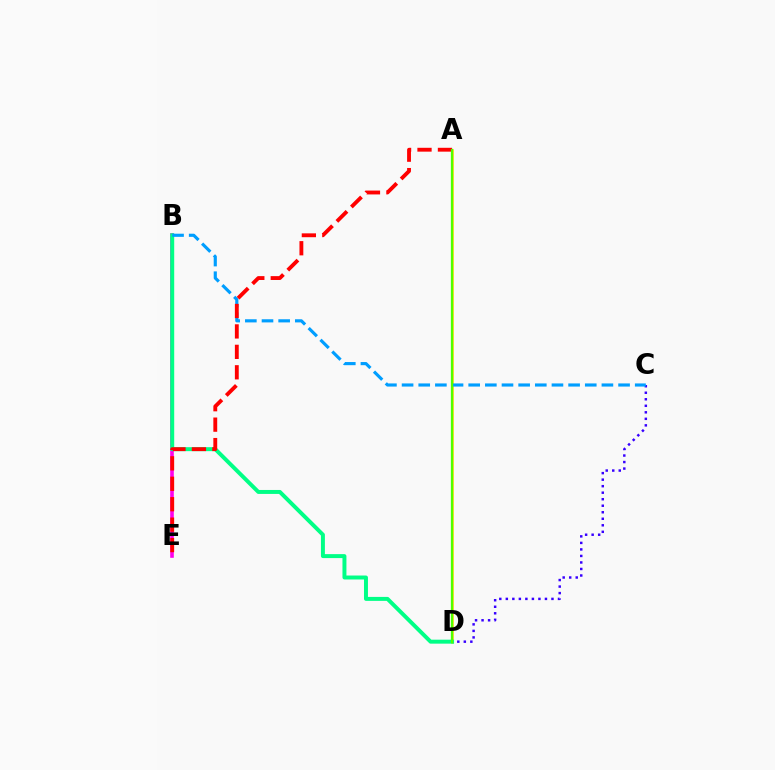{('C', 'D'): [{'color': '#3700ff', 'line_style': 'dotted', 'thickness': 1.77}], ('B', 'E'): [{'color': '#ff00ed', 'line_style': 'solid', 'thickness': 2.6}], ('A', 'D'): [{'color': '#ffd500', 'line_style': 'solid', 'thickness': 1.84}, {'color': '#4fff00', 'line_style': 'solid', 'thickness': 1.63}], ('B', 'D'): [{'color': '#00ff86', 'line_style': 'solid', 'thickness': 2.85}], ('B', 'C'): [{'color': '#009eff', 'line_style': 'dashed', 'thickness': 2.26}], ('A', 'E'): [{'color': '#ff0000', 'line_style': 'dashed', 'thickness': 2.78}]}